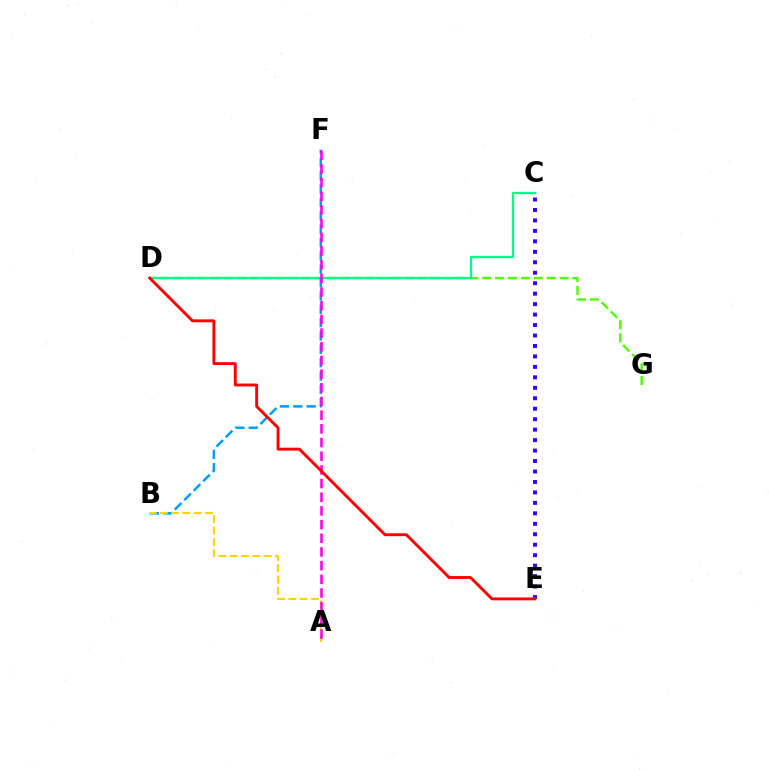{('D', 'G'): [{'color': '#4fff00', 'line_style': 'dashed', 'thickness': 1.75}], ('C', 'D'): [{'color': '#00ff86', 'line_style': 'solid', 'thickness': 1.61}], ('C', 'E'): [{'color': '#3700ff', 'line_style': 'dotted', 'thickness': 2.84}], ('B', 'F'): [{'color': '#009eff', 'line_style': 'dashed', 'thickness': 1.81}], ('A', 'B'): [{'color': '#ffd500', 'line_style': 'dashed', 'thickness': 1.53}], ('A', 'F'): [{'color': '#ff00ed', 'line_style': 'dashed', 'thickness': 1.86}], ('D', 'E'): [{'color': '#ff0000', 'line_style': 'solid', 'thickness': 2.09}]}